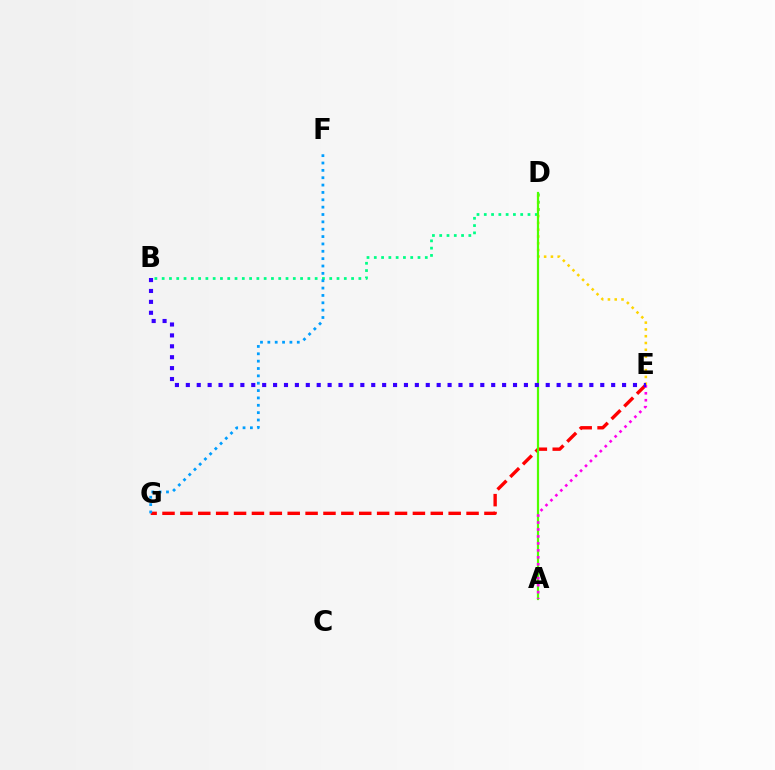{('B', 'D'): [{'color': '#00ff86', 'line_style': 'dotted', 'thickness': 1.98}], ('D', 'E'): [{'color': '#ffd500', 'line_style': 'dotted', 'thickness': 1.84}], ('E', 'G'): [{'color': '#ff0000', 'line_style': 'dashed', 'thickness': 2.43}], ('F', 'G'): [{'color': '#009eff', 'line_style': 'dotted', 'thickness': 2.0}], ('A', 'D'): [{'color': '#4fff00', 'line_style': 'solid', 'thickness': 1.59}], ('A', 'E'): [{'color': '#ff00ed', 'line_style': 'dotted', 'thickness': 1.89}], ('B', 'E'): [{'color': '#3700ff', 'line_style': 'dotted', 'thickness': 2.96}]}